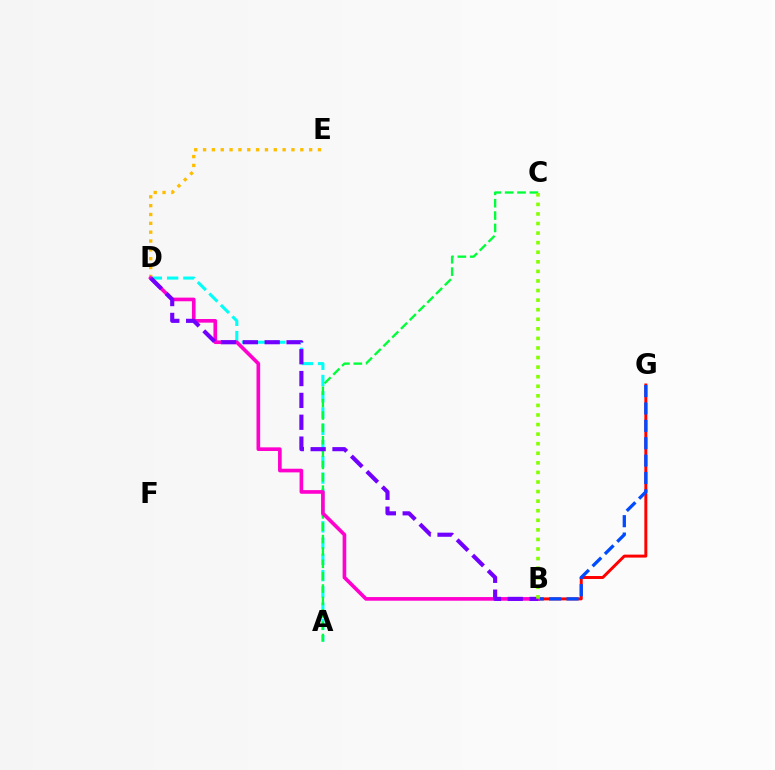{('A', 'D'): [{'color': '#00fff6', 'line_style': 'dashed', 'thickness': 2.21}], ('B', 'G'): [{'color': '#ff0000', 'line_style': 'solid', 'thickness': 2.13}, {'color': '#004bff', 'line_style': 'dashed', 'thickness': 2.36}], ('D', 'E'): [{'color': '#ffbd00', 'line_style': 'dotted', 'thickness': 2.4}], ('A', 'C'): [{'color': '#00ff39', 'line_style': 'dashed', 'thickness': 1.68}], ('B', 'D'): [{'color': '#ff00cf', 'line_style': 'solid', 'thickness': 2.63}, {'color': '#7200ff', 'line_style': 'dashed', 'thickness': 2.97}], ('B', 'C'): [{'color': '#84ff00', 'line_style': 'dotted', 'thickness': 2.6}]}